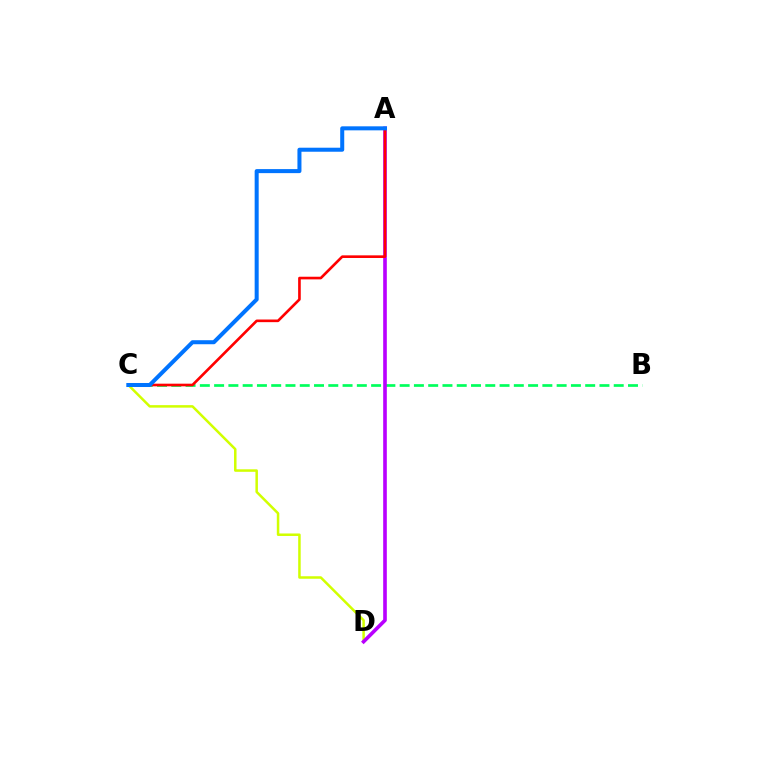{('C', 'D'): [{'color': '#d1ff00', 'line_style': 'solid', 'thickness': 1.8}], ('B', 'C'): [{'color': '#00ff5c', 'line_style': 'dashed', 'thickness': 1.94}], ('A', 'D'): [{'color': '#b900ff', 'line_style': 'solid', 'thickness': 2.61}], ('A', 'C'): [{'color': '#ff0000', 'line_style': 'solid', 'thickness': 1.9}, {'color': '#0074ff', 'line_style': 'solid', 'thickness': 2.9}]}